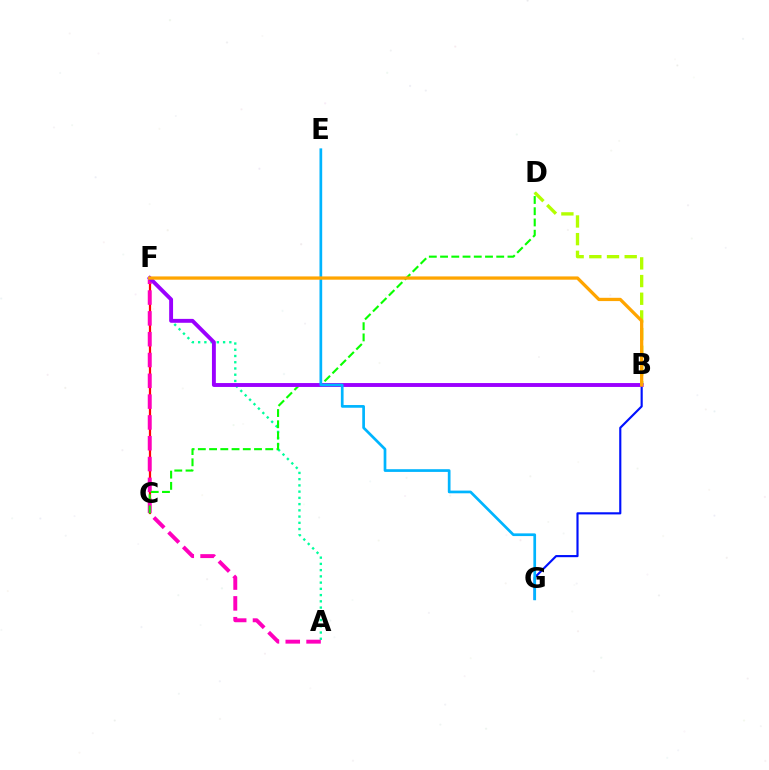{('C', 'F'): [{'color': '#ff0000', 'line_style': 'solid', 'thickness': 1.61}], ('A', 'F'): [{'color': '#00ff9d', 'line_style': 'dotted', 'thickness': 1.7}, {'color': '#ff00bd', 'line_style': 'dashed', 'thickness': 2.83}], ('B', 'G'): [{'color': '#0010ff', 'line_style': 'solid', 'thickness': 1.54}], ('B', 'D'): [{'color': '#b3ff00', 'line_style': 'dashed', 'thickness': 2.4}], ('C', 'D'): [{'color': '#08ff00', 'line_style': 'dashed', 'thickness': 1.53}], ('B', 'F'): [{'color': '#9b00ff', 'line_style': 'solid', 'thickness': 2.81}, {'color': '#ffa500', 'line_style': 'solid', 'thickness': 2.36}], ('E', 'G'): [{'color': '#00b5ff', 'line_style': 'solid', 'thickness': 1.95}]}